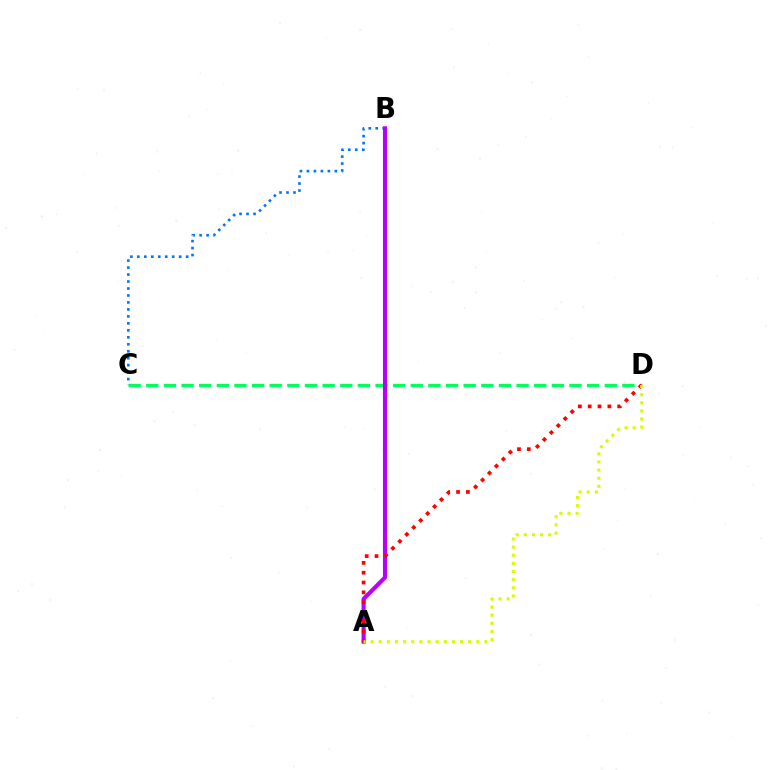{('C', 'D'): [{'color': '#00ff5c', 'line_style': 'dashed', 'thickness': 2.4}], ('B', 'C'): [{'color': '#0074ff', 'line_style': 'dotted', 'thickness': 1.89}], ('A', 'B'): [{'color': '#b900ff', 'line_style': 'solid', 'thickness': 2.96}], ('A', 'D'): [{'color': '#ff0000', 'line_style': 'dotted', 'thickness': 2.67}, {'color': '#d1ff00', 'line_style': 'dotted', 'thickness': 2.21}]}